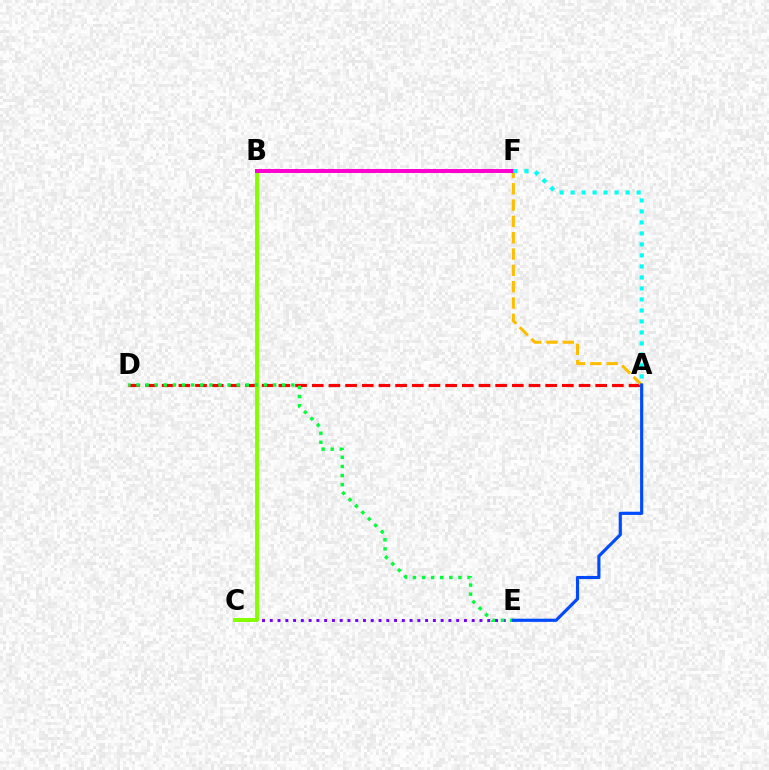{('A', 'D'): [{'color': '#ff0000', 'line_style': 'dashed', 'thickness': 2.27}], ('C', 'E'): [{'color': '#7200ff', 'line_style': 'dotted', 'thickness': 2.11}], ('B', 'C'): [{'color': '#84ff00', 'line_style': 'solid', 'thickness': 2.8}], ('A', 'F'): [{'color': '#ffbd00', 'line_style': 'dashed', 'thickness': 2.22}, {'color': '#00fff6', 'line_style': 'dotted', 'thickness': 2.99}], ('D', 'E'): [{'color': '#00ff39', 'line_style': 'dotted', 'thickness': 2.47}], ('A', 'E'): [{'color': '#004bff', 'line_style': 'solid', 'thickness': 2.28}], ('B', 'F'): [{'color': '#ff00cf', 'line_style': 'solid', 'thickness': 2.86}]}